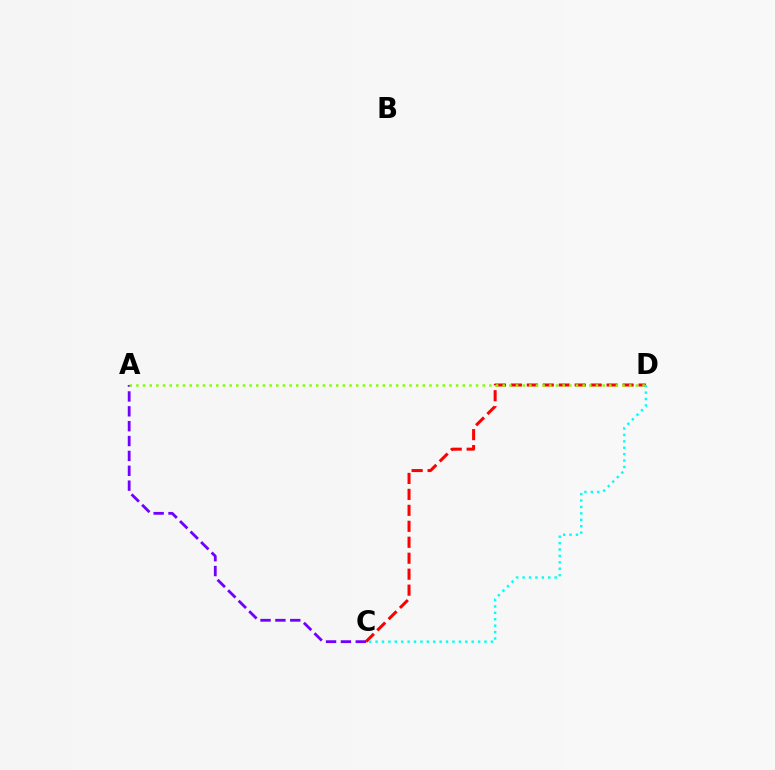{('C', 'D'): [{'color': '#ff0000', 'line_style': 'dashed', 'thickness': 2.17}, {'color': '#00fff6', 'line_style': 'dotted', 'thickness': 1.74}], ('A', 'C'): [{'color': '#7200ff', 'line_style': 'dashed', 'thickness': 2.02}], ('A', 'D'): [{'color': '#84ff00', 'line_style': 'dotted', 'thickness': 1.81}]}